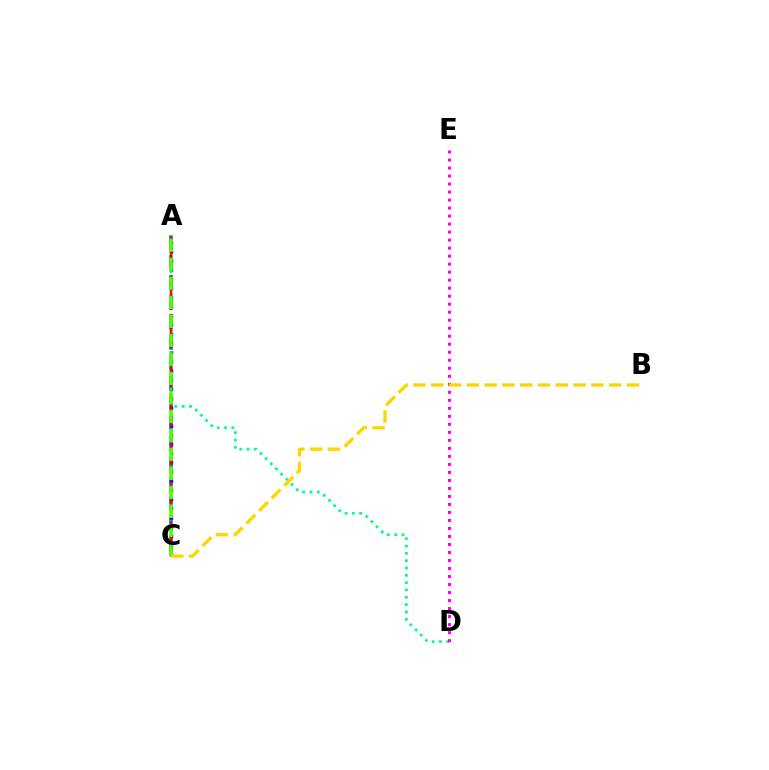{('A', 'C'): [{'color': '#009eff', 'line_style': 'dashed', 'thickness': 2.74}, {'color': '#3700ff', 'line_style': 'dotted', 'thickness': 2.49}, {'color': '#ff0000', 'line_style': 'dashed', 'thickness': 1.76}, {'color': '#4fff00', 'line_style': 'dashed', 'thickness': 2.58}], ('A', 'D'): [{'color': '#00ff86', 'line_style': 'dotted', 'thickness': 1.99}], ('D', 'E'): [{'color': '#ff00ed', 'line_style': 'dotted', 'thickness': 2.18}], ('B', 'C'): [{'color': '#ffd500', 'line_style': 'dashed', 'thickness': 2.42}]}